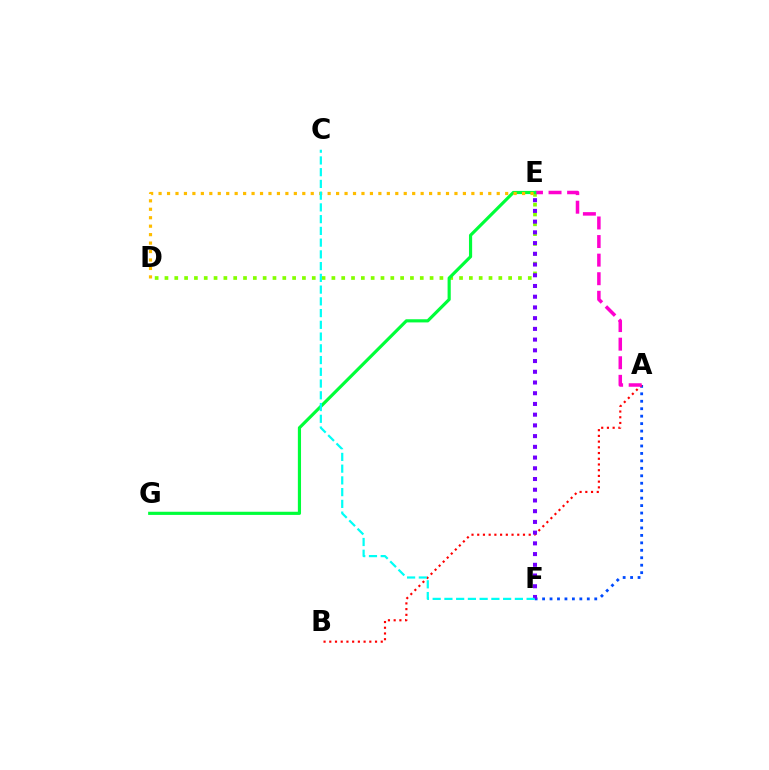{('A', 'F'): [{'color': '#004bff', 'line_style': 'dotted', 'thickness': 2.02}], ('D', 'E'): [{'color': '#84ff00', 'line_style': 'dotted', 'thickness': 2.67}, {'color': '#ffbd00', 'line_style': 'dotted', 'thickness': 2.3}], ('A', 'B'): [{'color': '#ff0000', 'line_style': 'dotted', 'thickness': 1.55}], ('A', 'E'): [{'color': '#ff00cf', 'line_style': 'dashed', 'thickness': 2.52}], ('E', 'G'): [{'color': '#00ff39', 'line_style': 'solid', 'thickness': 2.28}], ('E', 'F'): [{'color': '#7200ff', 'line_style': 'dotted', 'thickness': 2.91}], ('C', 'F'): [{'color': '#00fff6', 'line_style': 'dashed', 'thickness': 1.6}]}